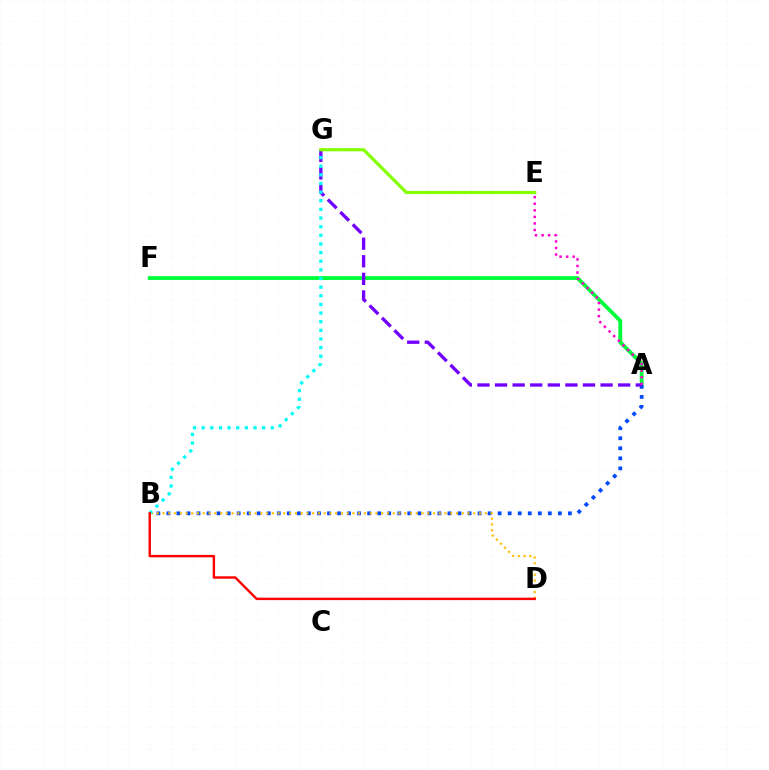{('A', 'F'): [{'color': '#00ff39', 'line_style': 'solid', 'thickness': 2.76}], ('A', 'B'): [{'color': '#004bff', 'line_style': 'dotted', 'thickness': 2.73}], ('A', 'G'): [{'color': '#7200ff', 'line_style': 'dashed', 'thickness': 2.39}], ('B', 'D'): [{'color': '#ffbd00', 'line_style': 'dotted', 'thickness': 1.56}, {'color': '#ff0000', 'line_style': 'solid', 'thickness': 1.75}], ('A', 'E'): [{'color': '#ff00cf', 'line_style': 'dotted', 'thickness': 1.78}], ('B', 'G'): [{'color': '#00fff6', 'line_style': 'dotted', 'thickness': 2.35}], ('E', 'G'): [{'color': '#84ff00', 'line_style': 'solid', 'thickness': 2.29}]}